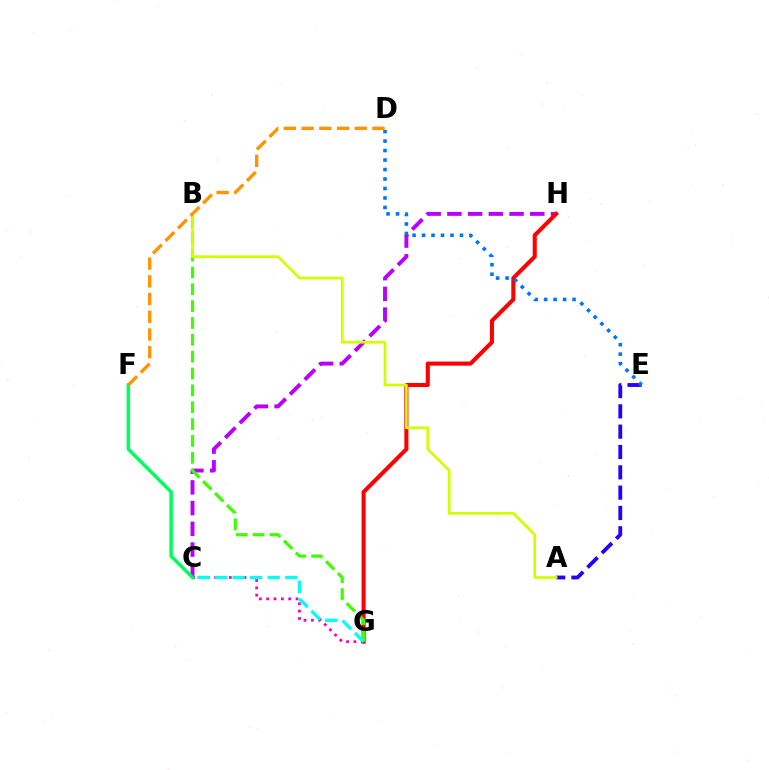{('C', 'H'): [{'color': '#b900ff', 'line_style': 'dashed', 'thickness': 2.81}], ('A', 'E'): [{'color': '#2500ff', 'line_style': 'dashed', 'thickness': 2.76}], ('G', 'H'): [{'color': '#ff0000', 'line_style': 'solid', 'thickness': 2.93}], ('C', 'G'): [{'color': '#ff00ac', 'line_style': 'dotted', 'thickness': 2.0}, {'color': '#00fff6', 'line_style': 'dashed', 'thickness': 2.39}], ('D', 'E'): [{'color': '#0074ff', 'line_style': 'dotted', 'thickness': 2.58}], ('B', 'G'): [{'color': '#3dff00', 'line_style': 'dashed', 'thickness': 2.29}], ('C', 'F'): [{'color': '#00ff5c', 'line_style': 'solid', 'thickness': 2.51}], ('A', 'B'): [{'color': '#d1ff00', 'line_style': 'solid', 'thickness': 1.96}], ('D', 'F'): [{'color': '#ff9400', 'line_style': 'dashed', 'thickness': 2.41}]}